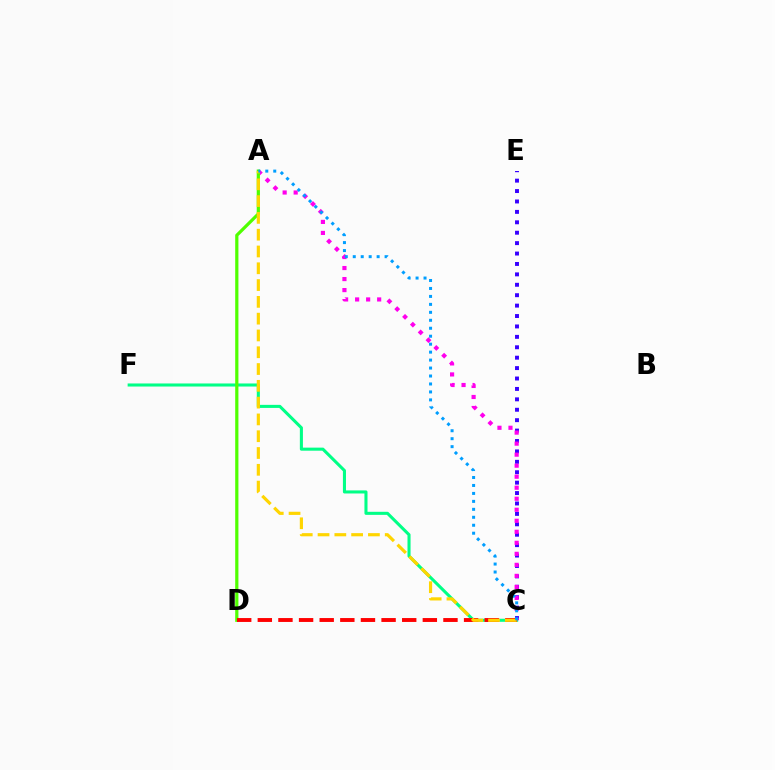{('C', 'F'): [{'color': '#00ff86', 'line_style': 'solid', 'thickness': 2.21}], ('C', 'E'): [{'color': '#3700ff', 'line_style': 'dotted', 'thickness': 2.83}], ('A', 'C'): [{'color': '#ff00ed', 'line_style': 'dotted', 'thickness': 2.99}, {'color': '#ffd500', 'line_style': 'dashed', 'thickness': 2.28}, {'color': '#009eff', 'line_style': 'dotted', 'thickness': 2.16}], ('A', 'D'): [{'color': '#4fff00', 'line_style': 'solid', 'thickness': 2.32}], ('C', 'D'): [{'color': '#ff0000', 'line_style': 'dashed', 'thickness': 2.8}]}